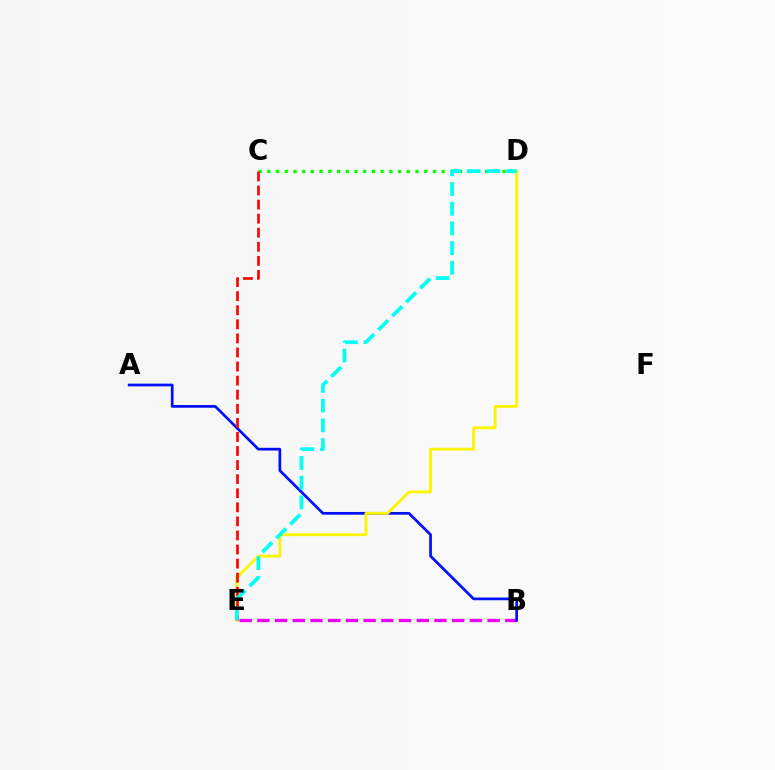{('B', 'E'): [{'color': '#ee00ff', 'line_style': 'dashed', 'thickness': 2.41}], ('A', 'B'): [{'color': '#0010ff', 'line_style': 'solid', 'thickness': 1.96}], ('C', 'D'): [{'color': '#08ff00', 'line_style': 'dotted', 'thickness': 2.37}], ('D', 'E'): [{'color': '#fcf500', 'line_style': 'solid', 'thickness': 2.03}, {'color': '#00fff6', 'line_style': 'dashed', 'thickness': 2.68}], ('C', 'E'): [{'color': '#ff0000', 'line_style': 'dashed', 'thickness': 1.91}]}